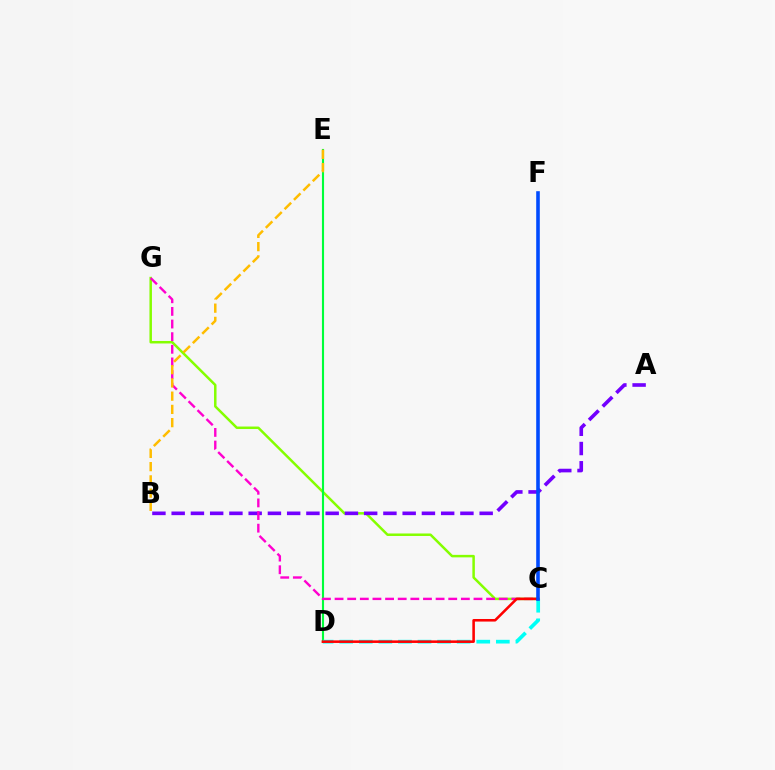{('C', 'G'): [{'color': '#84ff00', 'line_style': 'solid', 'thickness': 1.8}, {'color': '#ff00cf', 'line_style': 'dashed', 'thickness': 1.72}], ('A', 'B'): [{'color': '#7200ff', 'line_style': 'dashed', 'thickness': 2.62}], ('D', 'E'): [{'color': '#00ff39', 'line_style': 'solid', 'thickness': 1.52}], ('B', 'E'): [{'color': '#ffbd00', 'line_style': 'dashed', 'thickness': 1.8}], ('C', 'D'): [{'color': '#00fff6', 'line_style': 'dashed', 'thickness': 2.66}, {'color': '#ff0000', 'line_style': 'solid', 'thickness': 1.85}], ('C', 'F'): [{'color': '#004bff', 'line_style': 'solid', 'thickness': 2.59}]}